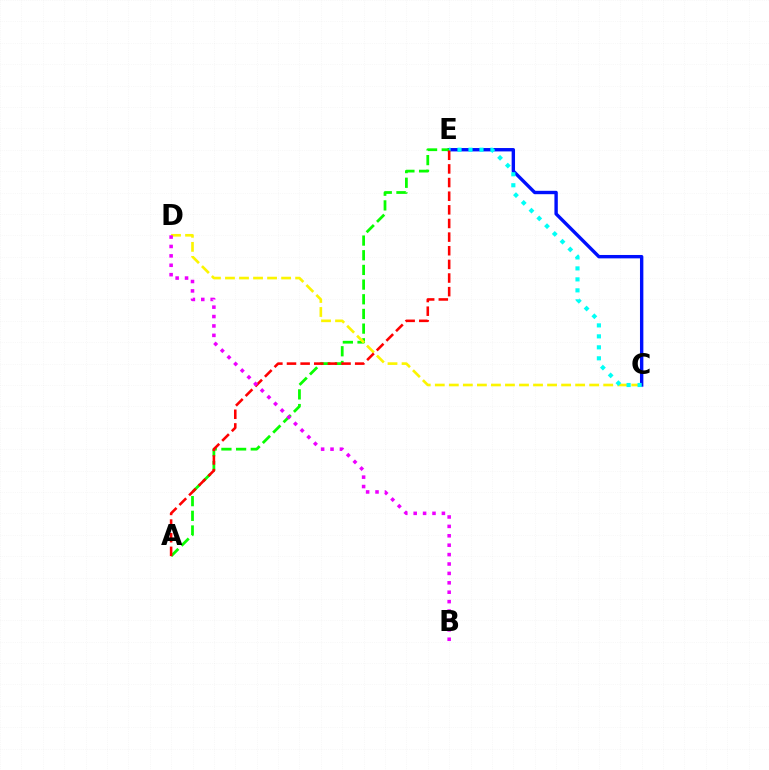{('C', 'E'): [{'color': '#0010ff', 'line_style': 'solid', 'thickness': 2.44}, {'color': '#00fff6', 'line_style': 'dotted', 'thickness': 2.98}], ('A', 'E'): [{'color': '#08ff00', 'line_style': 'dashed', 'thickness': 1.99}, {'color': '#ff0000', 'line_style': 'dashed', 'thickness': 1.85}], ('C', 'D'): [{'color': '#fcf500', 'line_style': 'dashed', 'thickness': 1.91}], ('B', 'D'): [{'color': '#ee00ff', 'line_style': 'dotted', 'thickness': 2.56}]}